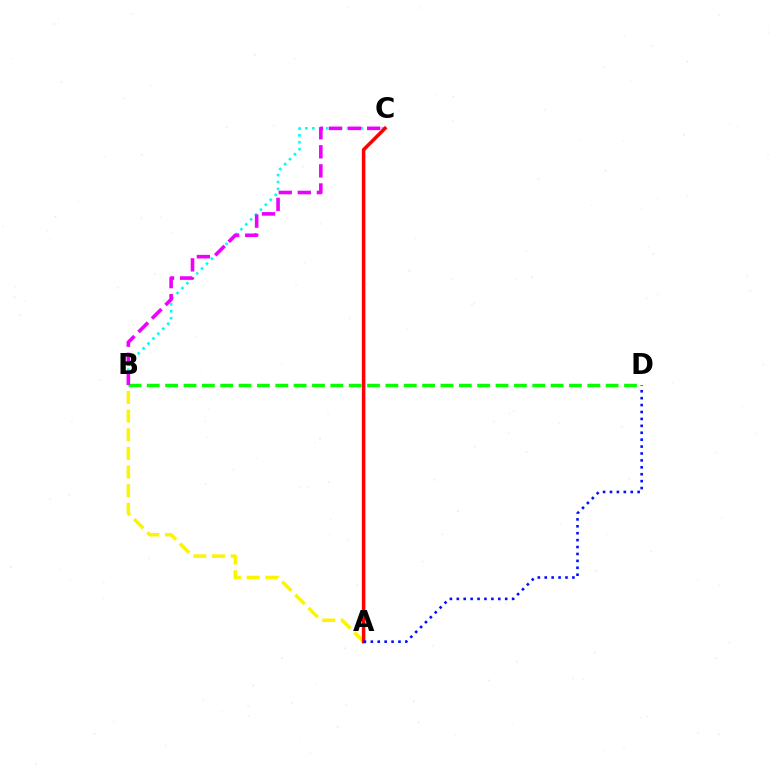{('B', 'C'): [{'color': '#00fff6', 'line_style': 'dotted', 'thickness': 1.89}, {'color': '#ee00ff', 'line_style': 'dashed', 'thickness': 2.59}], ('A', 'B'): [{'color': '#fcf500', 'line_style': 'dashed', 'thickness': 2.53}], ('A', 'C'): [{'color': '#ff0000', 'line_style': 'solid', 'thickness': 2.53}], ('B', 'D'): [{'color': '#08ff00', 'line_style': 'dashed', 'thickness': 2.49}], ('A', 'D'): [{'color': '#0010ff', 'line_style': 'dotted', 'thickness': 1.88}]}